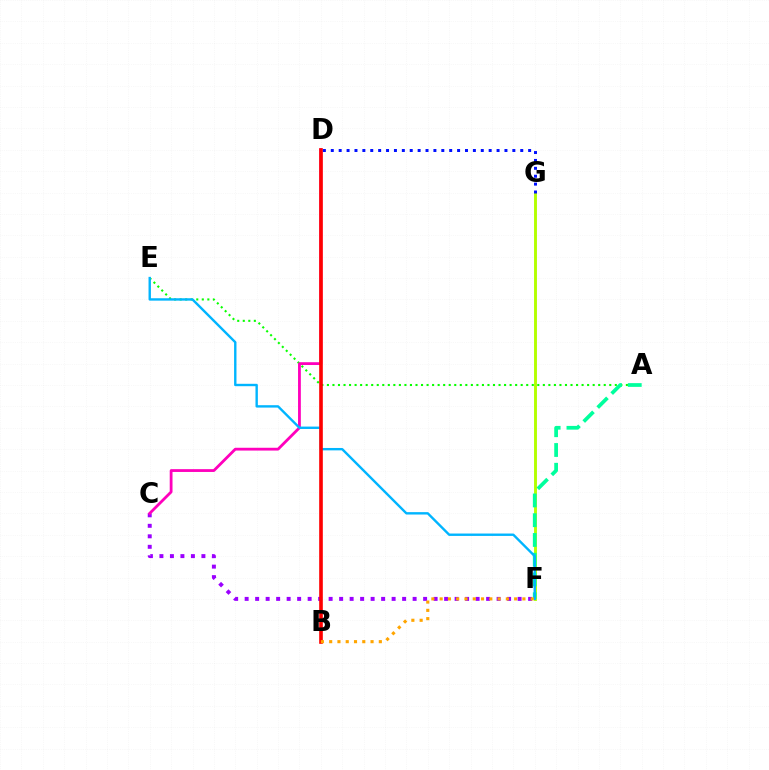{('A', 'E'): [{'color': '#08ff00', 'line_style': 'dotted', 'thickness': 1.5}], ('F', 'G'): [{'color': '#b3ff00', 'line_style': 'solid', 'thickness': 2.08}], ('C', 'F'): [{'color': '#9b00ff', 'line_style': 'dotted', 'thickness': 2.85}], ('C', 'D'): [{'color': '#ff00bd', 'line_style': 'solid', 'thickness': 2.02}], ('A', 'F'): [{'color': '#00ff9d', 'line_style': 'dashed', 'thickness': 2.69}], ('E', 'F'): [{'color': '#00b5ff', 'line_style': 'solid', 'thickness': 1.72}], ('B', 'D'): [{'color': '#ff0000', 'line_style': 'solid', 'thickness': 2.62}], ('B', 'F'): [{'color': '#ffa500', 'line_style': 'dotted', 'thickness': 2.25}], ('D', 'G'): [{'color': '#0010ff', 'line_style': 'dotted', 'thickness': 2.14}]}